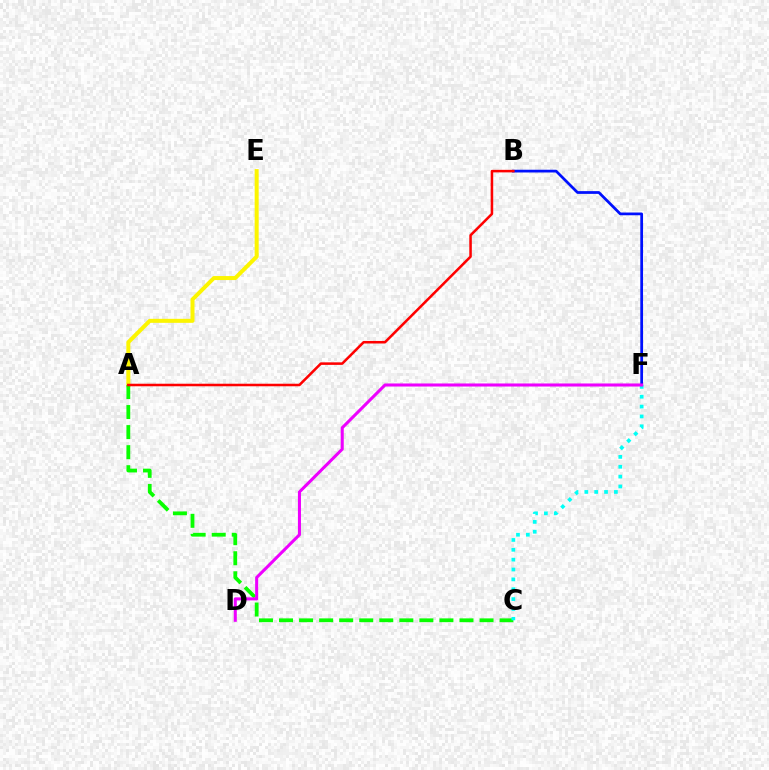{('A', 'E'): [{'color': '#fcf500', 'line_style': 'solid', 'thickness': 2.89}], ('B', 'F'): [{'color': '#0010ff', 'line_style': 'solid', 'thickness': 1.97}], ('A', 'C'): [{'color': '#08ff00', 'line_style': 'dashed', 'thickness': 2.72}], ('C', 'F'): [{'color': '#00fff6', 'line_style': 'dotted', 'thickness': 2.68}], ('D', 'F'): [{'color': '#ee00ff', 'line_style': 'solid', 'thickness': 2.2}], ('A', 'B'): [{'color': '#ff0000', 'line_style': 'solid', 'thickness': 1.83}]}